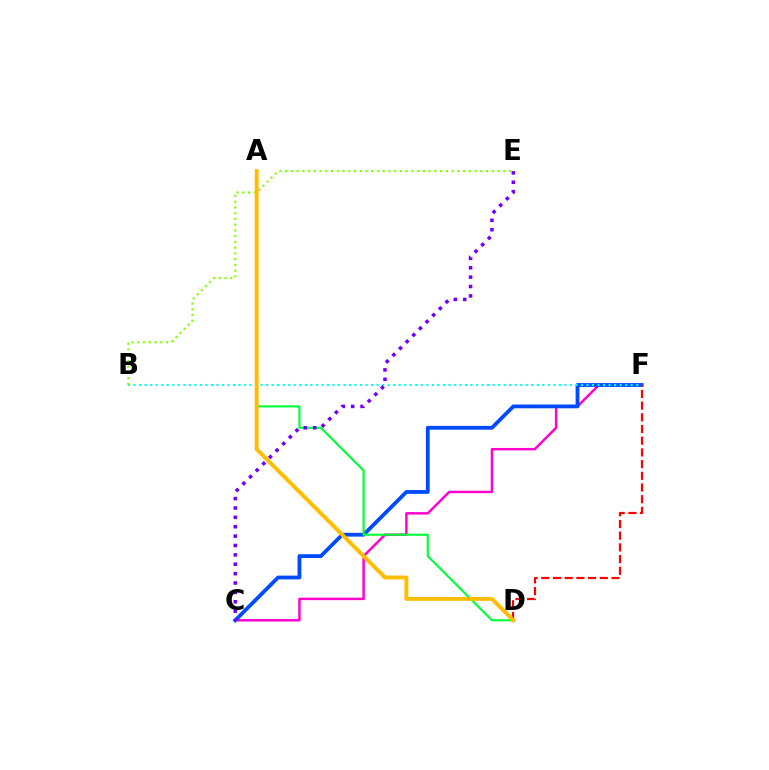{('C', 'F'): [{'color': '#ff00cf', 'line_style': 'solid', 'thickness': 1.76}, {'color': '#004bff', 'line_style': 'solid', 'thickness': 2.73}], ('B', 'F'): [{'color': '#00fff6', 'line_style': 'dotted', 'thickness': 1.5}], ('A', 'D'): [{'color': '#00ff39', 'line_style': 'solid', 'thickness': 1.54}, {'color': '#ffbd00', 'line_style': 'solid', 'thickness': 2.82}], ('B', 'E'): [{'color': '#84ff00', 'line_style': 'dotted', 'thickness': 1.56}], ('C', 'E'): [{'color': '#7200ff', 'line_style': 'dotted', 'thickness': 2.55}], ('D', 'F'): [{'color': '#ff0000', 'line_style': 'dashed', 'thickness': 1.59}]}